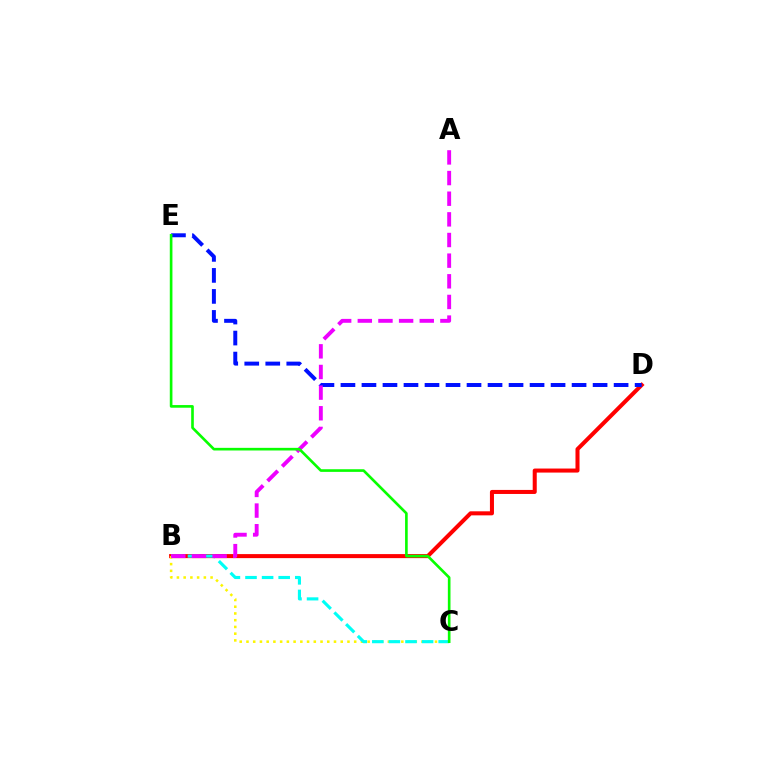{('B', 'D'): [{'color': '#ff0000', 'line_style': 'solid', 'thickness': 2.91}], ('D', 'E'): [{'color': '#0010ff', 'line_style': 'dashed', 'thickness': 2.85}], ('B', 'C'): [{'color': '#fcf500', 'line_style': 'dotted', 'thickness': 1.83}, {'color': '#00fff6', 'line_style': 'dashed', 'thickness': 2.25}], ('A', 'B'): [{'color': '#ee00ff', 'line_style': 'dashed', 'thickness': 2.8}], ('C', 'E'): [{'color': '#08ff00', 'line_style': 'solid', 'thickness': 1.9}]}